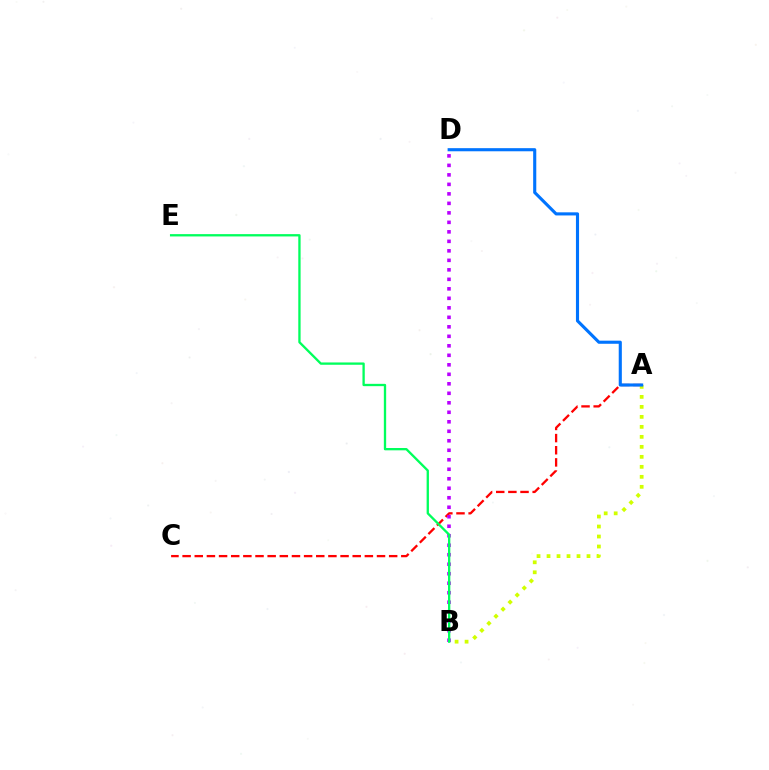{('A', 'C'): [{'color': '#ff0000', 'line_style': 'dashed', 'thickness': 1.65}], ('A', 'B'): [{'color': '#d1ff00', 'line_style': 'dotted', 'thickness': 2.72}], ('B', 'D'): [{'color': '#b900ff', 'line_style': 'dotted', 'thickness': 2.58}], ('A', 'D'): [{'color': '#0074ff', 'line_style': 'solid', 'thickness': 2.24}], ('B', 'E'): [{'color': '#00ff5c', 'line_style': 'solid', 'thickness': 1.67}]}